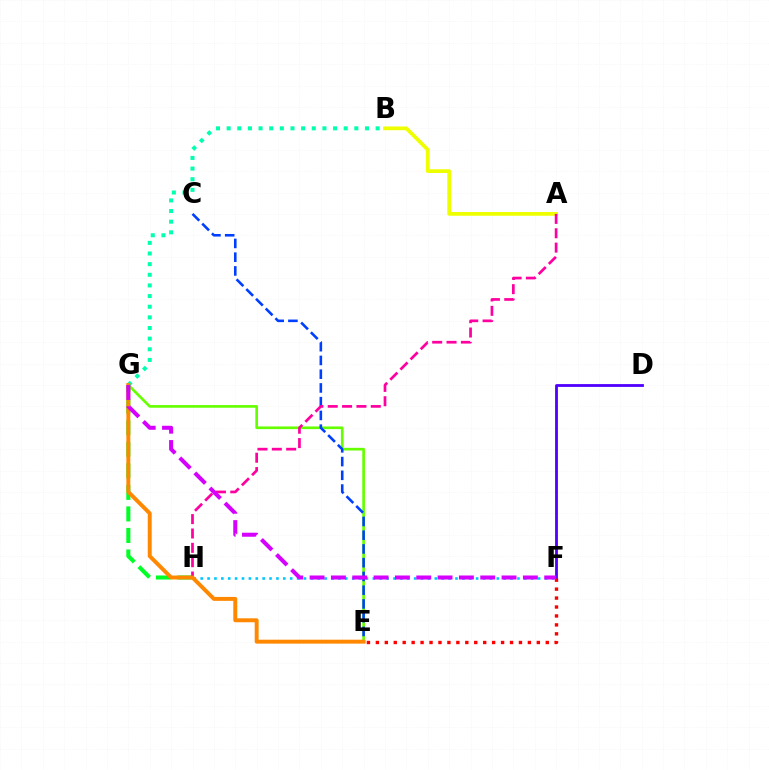{('D', 'F'): [{'color': '#4f00ff', 'line_style': 'solid', 'thickness': 2.01}], ('E', 'G'): [{'color': '#66ff00', 'line_style': 'solid', 'thickness': 1.92}, {'color': '#ff8800', 'line_style': 'solid', 'thickness': 2.83}], ('A', 'B'): [{'color': '#eeff00', 'line_style': 'solid', 'thickness': 2.7}], ('E', 'F'): [{'color': '#ff0000', 'line_style': 'dotted', 'thickness': 2.43}], ('C', 'E'): [{'color': '#003fff', 'line_style': 'dashed', 'thickness': 1.87}], ('G', 'H'): [{'color': '#00ff27', 'line_style': 'dashed', 'thickness': 2.93}], ('F', 'H'): [{'color': '#00c7ff', 'line_style': 'dotted', 'thickness': 1.87}], ('B', 'G'): [{'color': '#00ffaf', 'line_style': 'dotted', 'thickness': 2.89}], ('A', 'H'): [{'color': '#ff00a0', 'line_style': 'dashed', 'thickness': 1.95}], ('F', 'G'): [{'color': '#d600ff', 'line_style': 'dashed', 'thickness': 2.9}]}